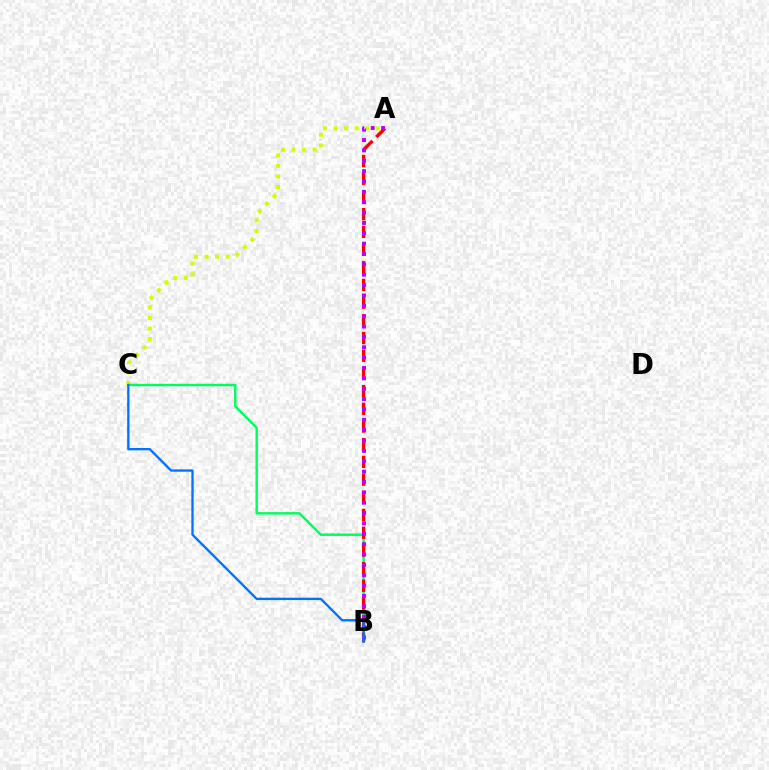{('A', 'C'): [{'color': '#d1ff00', 'line_style': 'dotted', 'thickness': 2.87}], ('B', 'C'): [{'color': '#00ff5c', 'line_style': 'solid', 'thickness': 1.75}, {'color': '#0074ff', 'line_style': 'solid', 'thickness': 1.68}], ('A', 'B'): [{'color': '#ff0000', 'line_style': 'dashed', 'thickness': 2.4}, {'color': '#b900ff', 'line_style': 'dotted', 'thickness': 2.82}]}